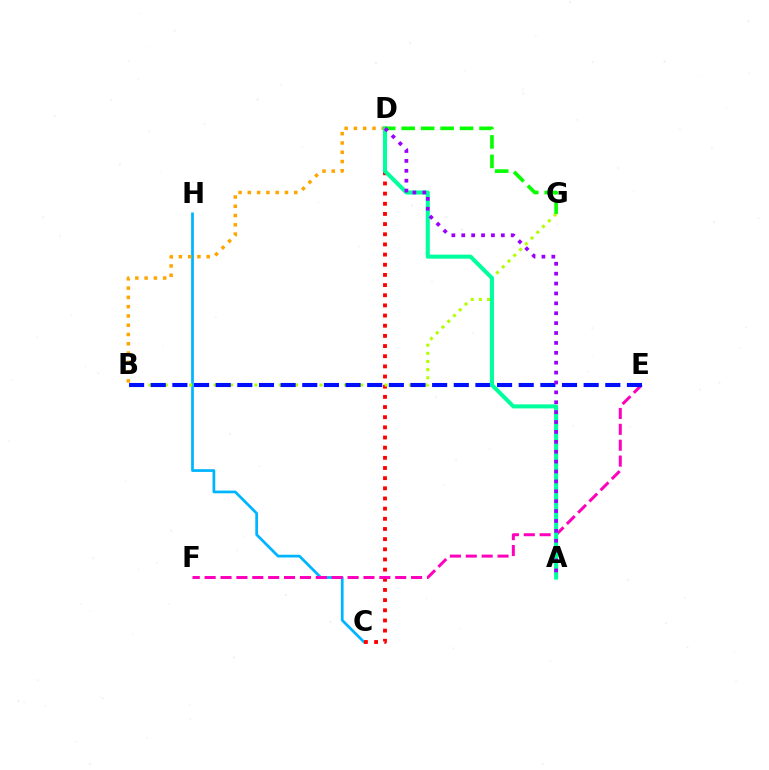{('C', 'H'): [{'color': '#00b5ff', 'line_style': 'solid', 'thickness': 1.98}], ('C', 'D'): [{'color': '#ff0000', 'line_style': 'dotted', 'thickness': 2.76}], ('B', 'D'): [{'color': '#ffa500', 'line_style': 'dotted', 'thickness': 2.52}], ('E', 'F'): [{'color': '#ff00bd', 'line_style': 'dashed', 'thickness': 2.16}], ('B', 'G'): [{'color': '#b3ff00', 'line_style': 'dotted', 'thickness': 2.21}], ('B', 'E'): [{'color': '#0010ff', 'line_style': 'dashed', 'thickness': 2.94}], ('A', 'D'): [{'color': '#00ff9d', 'line_style': 'solid', 'thickness': 2.91}, {'color': '#9b00ff', 'line_style': 'dotted', 'thickness': 2.69}], ('D', 'G'): [{'color': '#08ff00', 'line_style': 'dashed', 'thickness': 2.65}]}